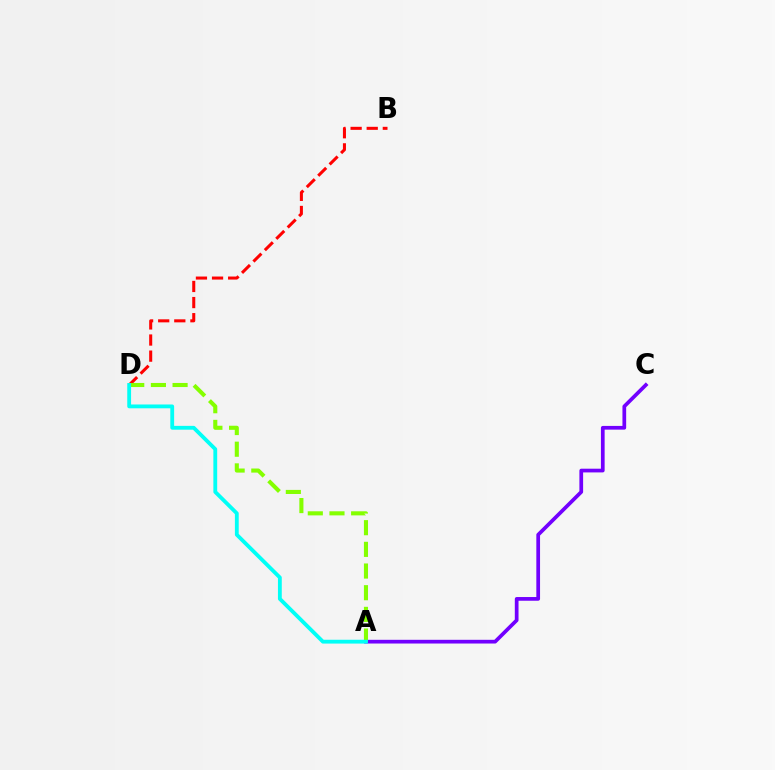{('B', 'D'): [{'color': '#ff0000', 'line_style': 'dashed', 'thickness': 2.19}], ('A', 'C'): [{'color': '#7200ff', 'line_style': 'solid', 'thickness': 2.68}], ('A', 'D'): [{'color': '#84ff00', 'line_style': 'dashed', 'thickness': 2.94}, {'color': '#00fff6', 'line_style': 'solid', 'thickness': 2.75}]}